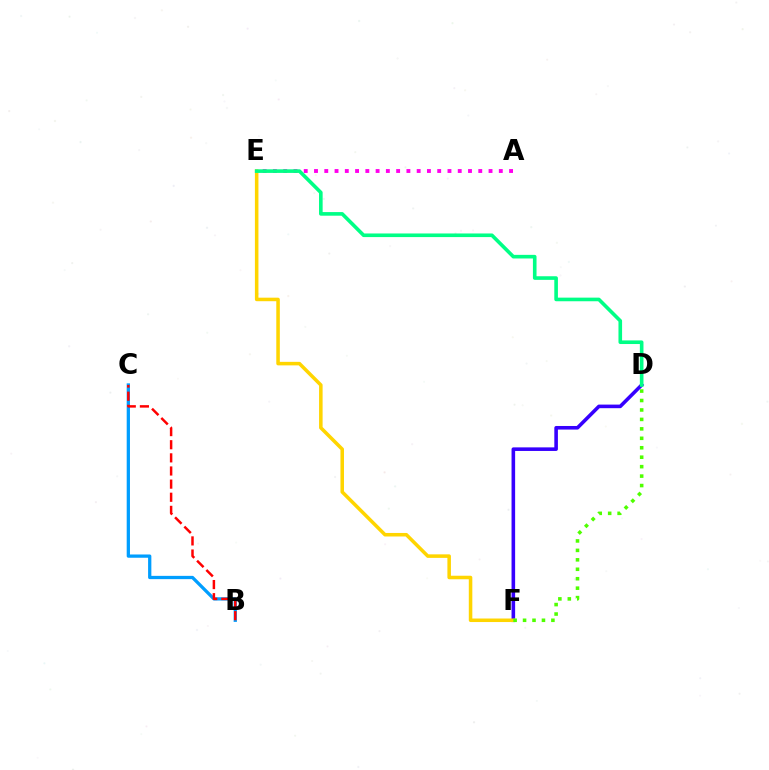{('B', 'C'): [{'color': '#009eff', 'line_style': 'solid', 'thickness': 2.35}, {'color': '#ff0000', 'line_style': 'dashed', 'thickness': 1.78}], ('D', 'F'): [{'color': '#3700ff', 'line_style': 'solid', 'thickness': 2.58}, {'color': '#4fff00', 'line_style': 'dotted', 'thickness': 2.57}], ('E', 'F'): [{'color': '#ffd500', 'line_style': 'solid', 'thickness': 2.54}], ('A', 'E'): [{'color': '#ff00ed', 'line_style': 'dotted', 'thickness': 2.79}], ('D', 'E'): [{'color': '#00ff86', 'line_style': 'solid', 'thickness': 2.6}]}